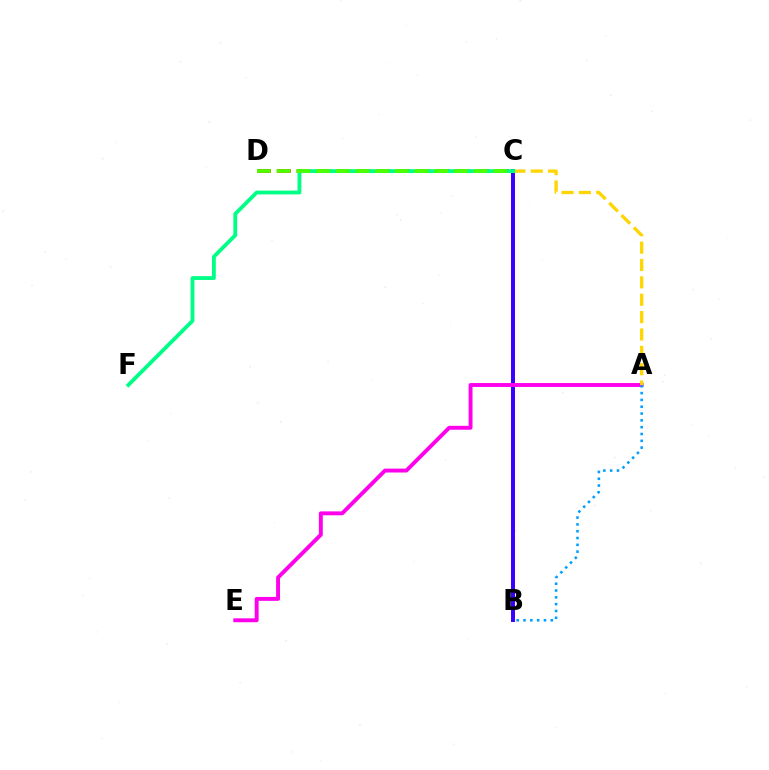{('B', 'C'): [{'color': '#3700ff', 'line_style': 'solid', 'thickness': 2.85}], ('C', 'D'): [{'color': '#ff0000', 'line_style': 'dashed', 'thickness': 2.7}, {'color': '#4fff00', 'line_style': 'dashed', 'thickness': 2.68}], ('A', 'E'): [{'color': '#ff00ed', 'line_style': 'solid', 'thickness': 2.81}], ('A', 'B'): [{'color': '#009eff', 'line_style': 'dotted', 'thickness': 1.85}], ('A', 'C'): [{'color': '#ffd500', 'line_style': 'dashed', 'thickness': 2.36}], ('C', 'F'): [{'color': '#00ff86', 'line_style': 'solid', 'thickness': 2.75}]}